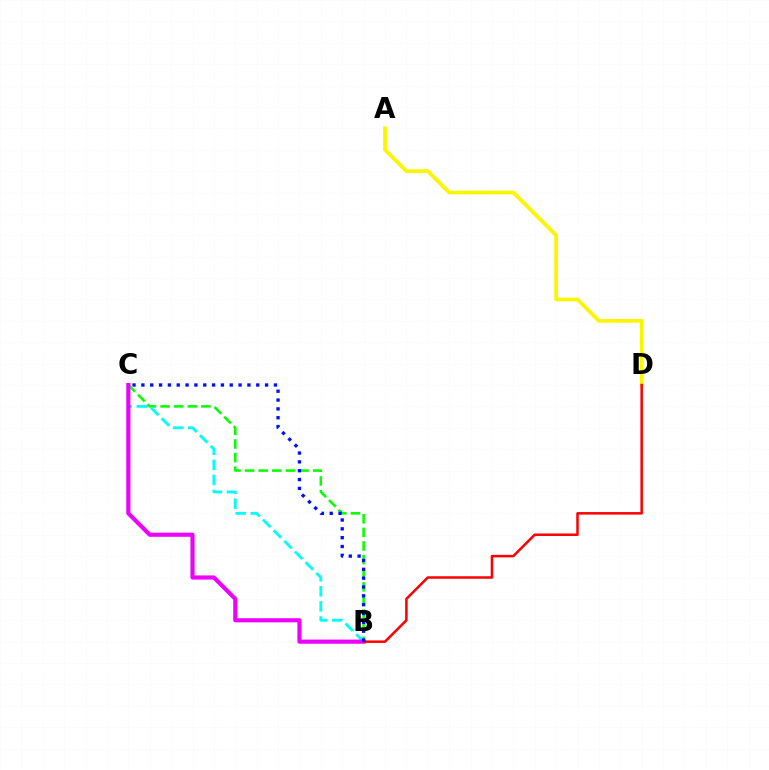{('B', 'C'): [{'color': '#08ff00', 'line_style': 'dashed', 'thickness': 1.85}, {'color': '#00fff6', 'line_style': 'dashed', 'thickness': 2.05}, {'color': '#ee00ff', 'line_style': 'solid', 'thickness': 2.98}, {'color': '#0010ff', 'line_style': 'dotted', 'thickness': 2.4}], ('A', 'D'): [{'color': '#fcf500', 'line_style': 'solid', 'thickness': 2.71}], ('B', 'D'): [{'color': '#ff0000', 'line_style': 'solid', 'thickness': 1.81}]}